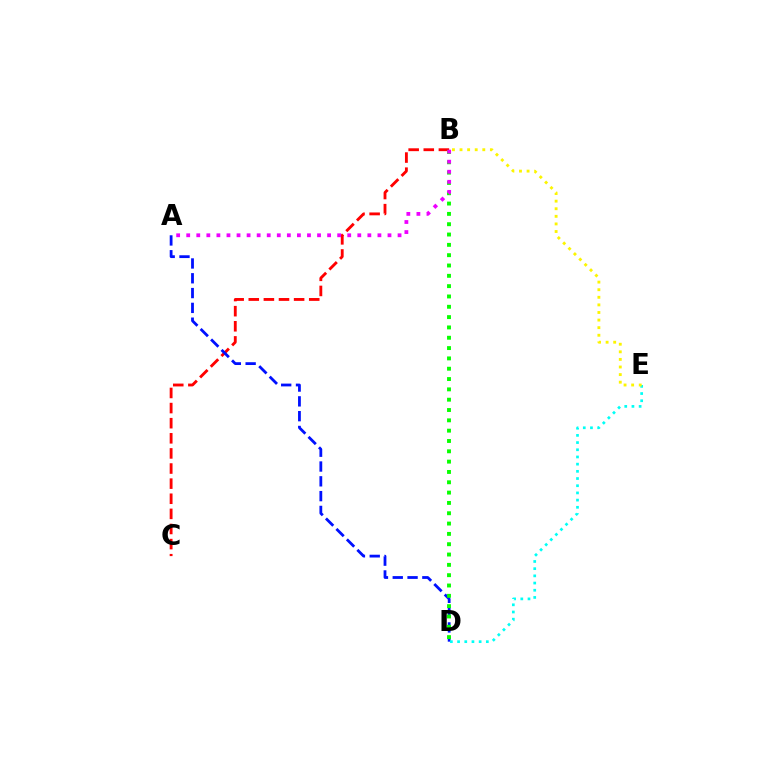{('B', 'C'): [{'color': '#ff0000', 'line_style': 'dashed', 'thickness': 2.05}], ('A', 'D'): [{'color': '#0010ff', 'line_style': 'dashed', 'thickness': 2.01}], ('B', 'D'): [{'color': '#08ff00', 'line_style': 'dotted', 'thickness': 2.8}], ('D', 'E'): [{'color': '#00fff6', 'line_style': 'dotted', 'thickness': 1.95}], ('B', 'E'): [{'color': '#fcf500', 'line_style': 'dotted', 'thickness': 2.06}], ('A', 'B'): [{'color': '#ee00ff', 'line_style': 'dotted', 'thickness': 2.73}]}